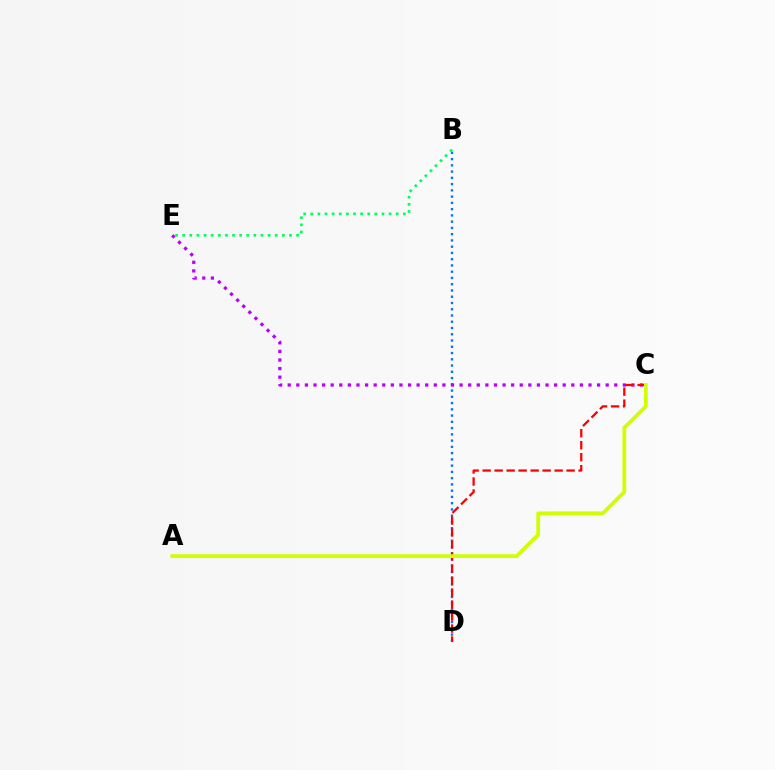{('B', 'D'): [{'color': '#0074ff', 'line_style': 'dotted', 'thickness': 1.7}], ('C', 'E'): [{'color': '#b900ff', 'line_style': 'dotted', 'thickness': 2.33}], ('B', 'E'): [{'color': '#00ff5c', 'line_style': 'dotted', 'thickness': 1.93}], ('C', 'D'): [{'color': '#ff0000', 'line_style': 'dashed', 'thickness': 1.63}], ('A', 'C'): [{'color': '#d1ff00', 'line_style': 'solid', 'thickness': 2.7}]}